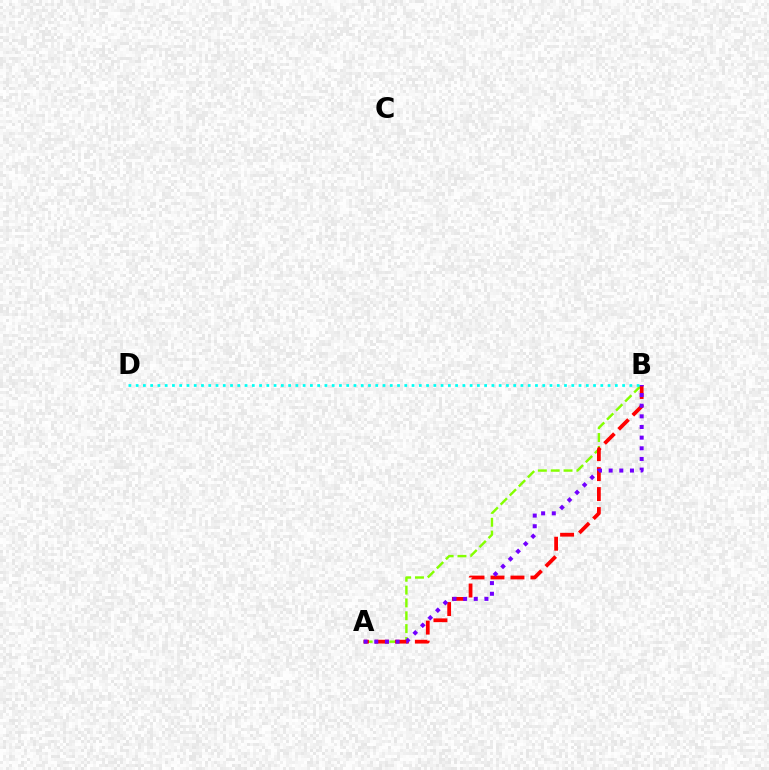{('A', 'B'): [{'color': '#84ff00', 'line_style': 'dashed', 'thickness': 1.74}, {'color': '#ff0000', 'line_style': 'dashed', 'thickness': 2.71}, {'color': '#7200ff', 'line_style': 'dotted', 'thickness': 2.89}], ('B', 'D'): [{'color': '#00fff6', 'line_style': 'dotted', 'thickness': 1.97}]}